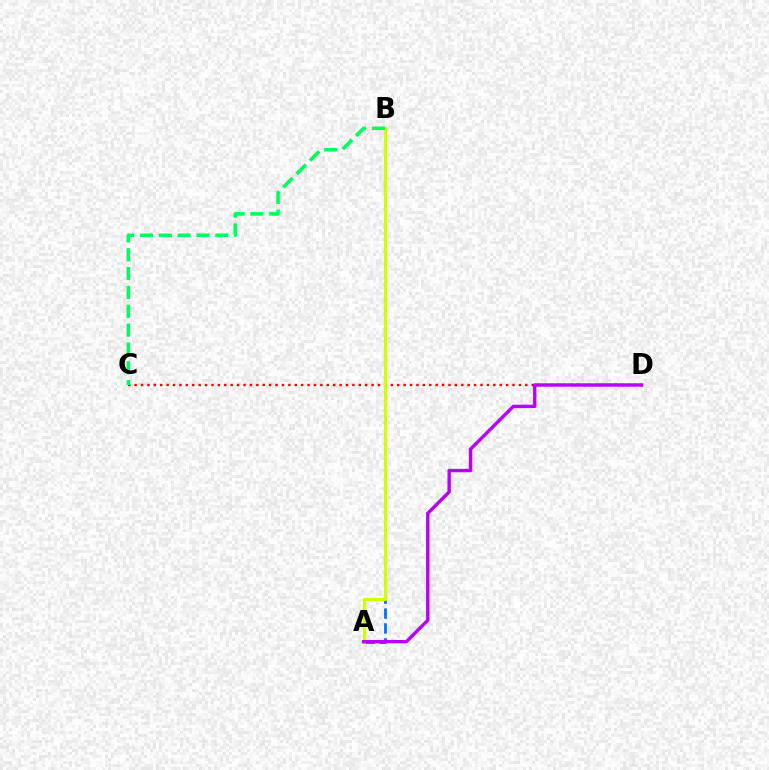{('C', 'D'): [{'color': '#ff0000', 'line_style': 'dotted', 'thickness': 1.74}], ('A', 'B'): [{'color': '#0074ff', 'line_style': 'dashed', 'thickness': 2.03}, {'color': '#d1ff00', 'line_style': 'solid', 'thickness': 2.32}], ('A', 'D'): [{'color': '#b900ff', 'line_style': 'solid', 'thickness': 2.45}], ('B', 'C'): [{'color': '#00ff5c', 'line_style': 'dashed', 'thickness': 2.56}]}